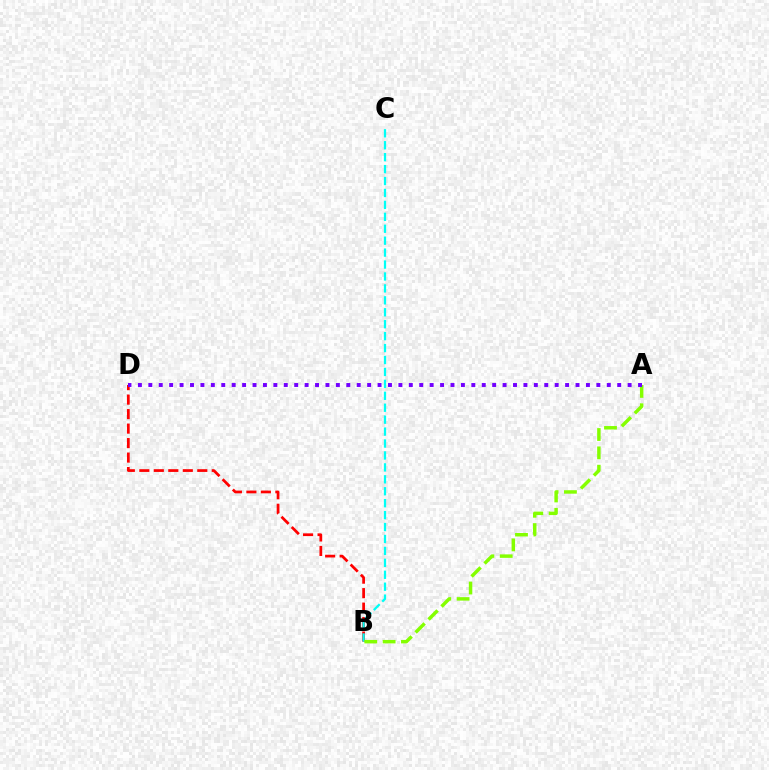{('B', 'D'): [{'color': '#ff0000', 'line_style': 'dashed', 'thickness': 1.97}], ('B', 'C'): [{'color': '#00fff6', 'line_style': 'dashed', 'thickness': 1.62}], ('A', 'B'): [{'color': '#84ff00', 'line_style': 'dashed', 'thickness': 2.49}], ('A', 'D'): [{'color': '#7200ff', 'line_style': 'dotted', 'thickness': 2.83}]}